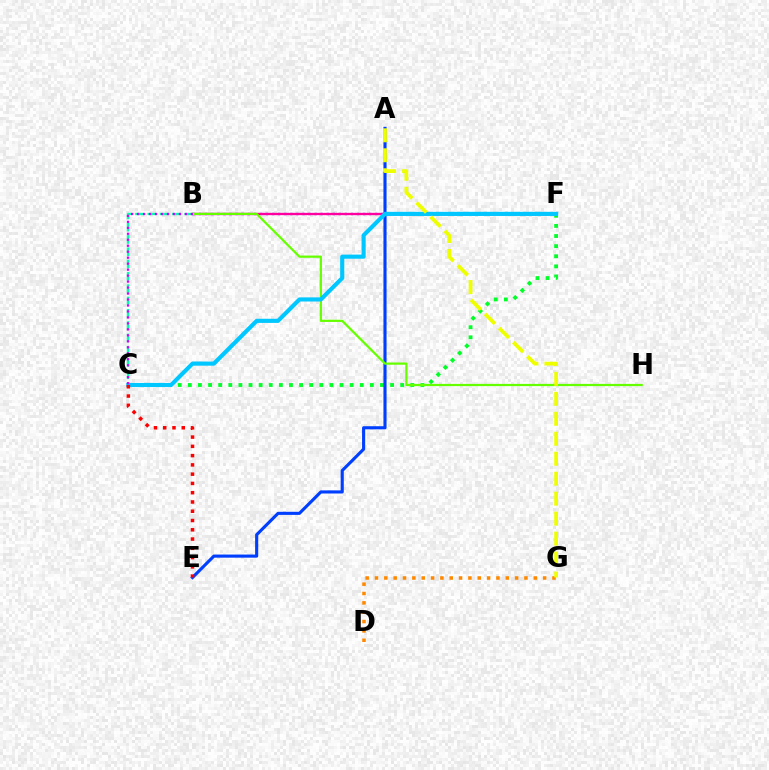{('C', 'F'): [{'color': '#00ff27', 'line_style': 'dotted', 'thickness': 2.75}, {'color': '#00c7ff', 'line_style': 'solid', 'thickness': 2.97}], ('B', 'F'): [{'color': '#4f00ff', 'line_style': 'dotted', 'thickness': 1.65}, {'color': '#ff00a0', 'line_style': 'solid', 'thickness': 1.67}], ('A', 'E'): [{'color': '#003fff', 'line_style': 'solid', 'thickness': 2.24}], ('B', 'C'): [{'color': '#00ffaf', 'line_style': 'dashed', 'thickness': 1.67}, {'color': '#d600ff', 'line_style': 'dotted', 'thickness': 1.62}], ('B', 'H'): [{'color': '#66ff00', 'line_style': 'solid', 'thickness': 1.6}], ('D', 'G'): [{'color': '#ff8800', 'line_style': 'dotted', 'thickness': 2.54}], ('A', 'G'): [{'color': '#eeff00', 'line_style': 'dashed', 'thickness': 2.71}], ('C', 'E'): [{'color': '#ff0000', 'line_style': 'dotted', 'thickness': 2.52}]}